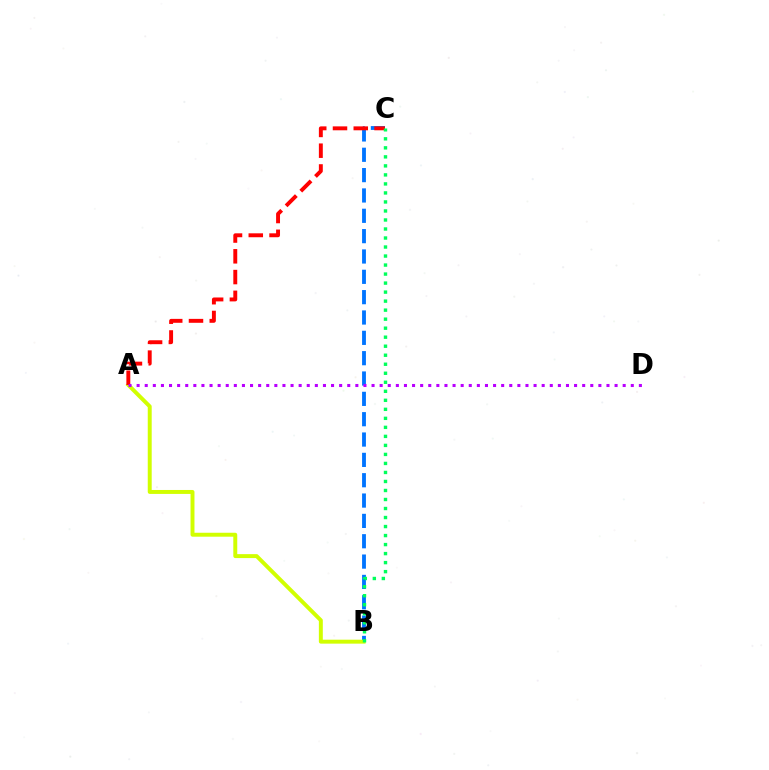{('B', 'C'): [{'color': '#0074ff', 'line_style': 'dashed', 'thickness': 2.76}, {'color': '#00ff5c', 'line_style': 'dotted', 'thickness': 2.45}], ('A', 'B'): [{'color': '#d1ff00', 'line_style': 'solid', 'thickness': 2.84}], ('A', 'C'): [{'color': '#ff0000', 'line_style': 'dashed', 'thickness': 2.82}], ('A', 'D'): [{'color': '#b900ff', 'line_style': 'dotted', 'thickness': 2.2}]}